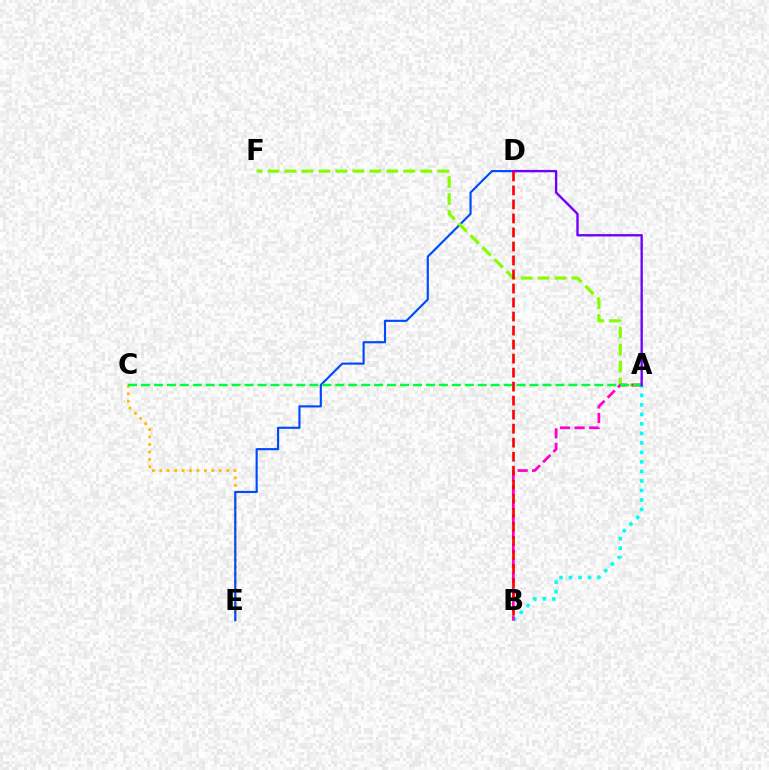{('C', 'E'): [{'color': '#ffbd00', 'line_style': 'dotted', 'thickness': 2.02}], ('D', 'E'): [{'color': '#004bff', 'line_style': 'solid', 'thickness': 1.55}], ('A', 'F'): [{'color': '#84ff00', 'line_style': 'dashed', 'thickness': 2.31}], ('A', 'B'): [{'color': '#00fff6', 'line_style': 'dotted', 'thickness': 2.58}, {'color': '#ff00cf', 'line_style': 'dashed', 'thickness': 1.98}], ('A', 'C'): [{'color': '#00ff39', 'line_style': 'dashed', 'thickness': 1.76}], ('A', 'D'): [{'color': '#7200ff', 'line_style': 'solid', 'thickness': 1.71}], ('B', 'D'): [{'color': '#ff0000', 'line_style': 'dashed', 'thickness': 1.9}]}